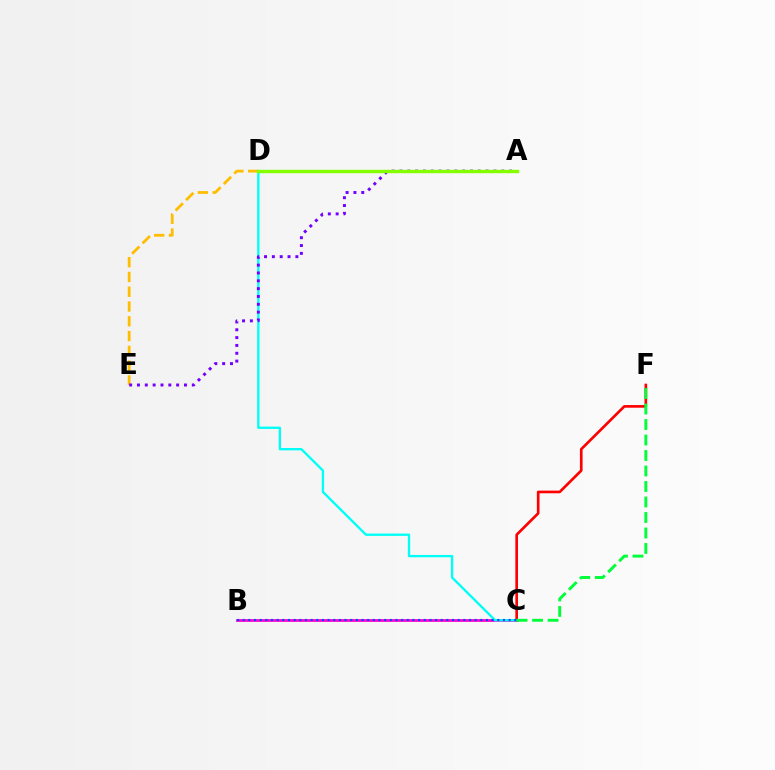{('B', 'C'): [{'color': '#ff00cf', 'line_style': 'solid', 'thickness': 2.0}, {'color': '#004bff', 'line_style': 'dotted', 'thickness': 1.54}], ('C', 'F'): [{'color': '#ff0000', 'line_style': 'solid', 'thickness': 1.91}, {'color': '#00ff39', 'line_style': 'dashed', 'thickness': 2.1}], ('C', 'D'): [{'color': '#00fff6', 'line_style': 'solid', 'thickness': 1.68}], ('D', 'E'): [{'color': '#ffbd00', 'line_style': 'dashed', 'thickness': 2.01}], ('A', 'E'): [{'color': '#7200ff', 'line_style': 'dotted', 'thickness': 2.13}], ('A', 'D'): [{'color': '#84ff00', 'line_style': 'solid', 'thickness': 2.45}]}